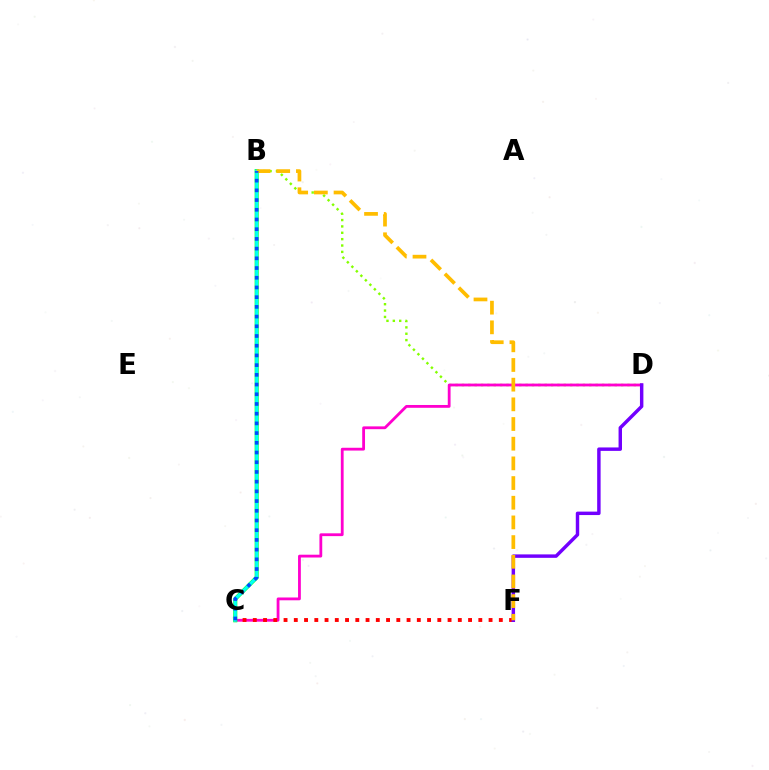{('B', 'D'): [{'color': '#84ff00', 'line_style': 'dotted', 'thickness': 1.73}], ('C', 'D'): [{'color': '#ff00cf', 'line_style': 'solid', 'thickness': 2.02}], ('B', 'C'): [{'color': '#00ff39', 'line_style': 'solid', 'thickness': 2.93}, {'color': '#00fff6', 'line_style': 'solid', 'thickness': 2.19}, {'color': '#004bff', 'line_style': 'dotted', 'thickness': 2.64}], ('C', 'F'): [{'color': '#ff0000', 'line_style': 'dotted', 'thickness': 2.79}], ('D', 'F'): [{'color': '#7200ff', 'line_style': 'solid', 'thickness': 2.48}], ('B', 'F'): [{'color': '#ffbd00', 'line_style': 'dashed', 'thickness': 2.67}]}